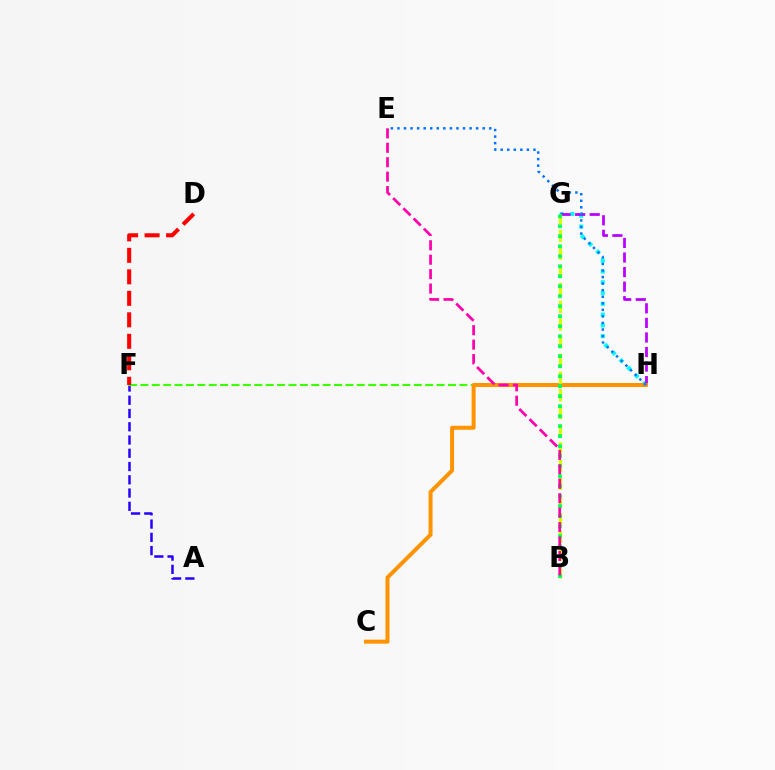{('G', 'H'): [{'color': '#00fff6', 'line_style': 'dotted', 'thickness': 2.93}, {'color': '#b900ff', 'line_style': 'dashed', 'thickness': 1.98}], ('A', 'F'): [{'color': '#2500ff', 'line_style': 'dashed', 'thickness': 1.8}], ('F', 'H'): [{'color': '#3dff00', 'line_style': 'dashed', 'thickness': 1.55}], ('D', 'F'): [{'color': '#ff0000', 'line_style': 'dashed', 'thickness': 2.92}], ('C', 'H'): [{'color': '#ff9400', 'line_style': 'solid', 'thickness': 2.88}], ('B', 'G'): [{'color': '#d1ff00', 'line_style': 'dashed', 'thickness': 2.41}, {'color': '#00ff5c', 'line_style': 'dotted', 'thickness': 2.72}], ('E', 'H'): [{'color': '#0074ff', 'line_style': 'dotted', 'thickness': 1.78}], ('B', 'E'): [{'color': '#ff00ac', 'line_style': 'dashed', 'thickness': 1.96}]}